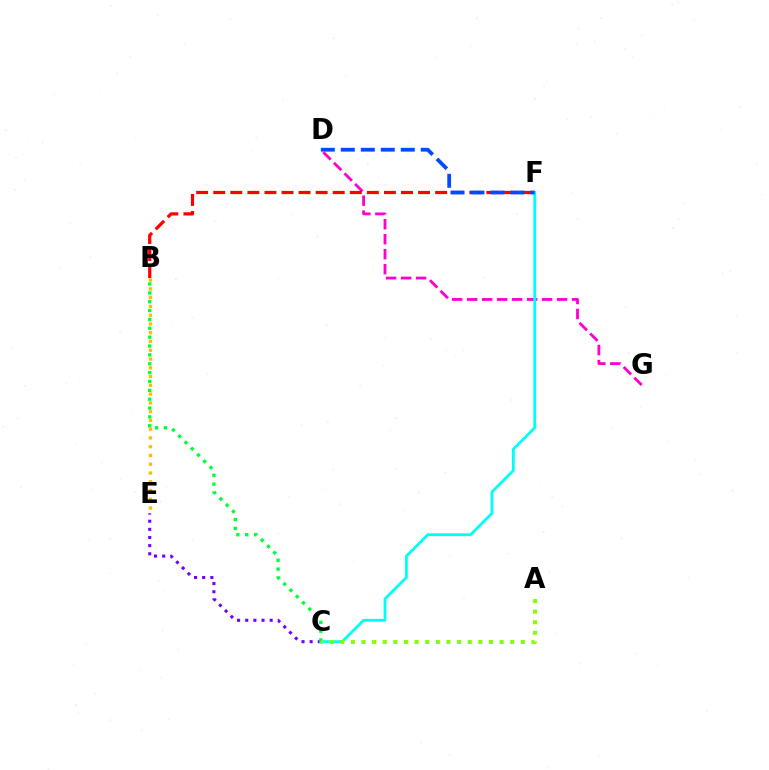{('D', 'G'): [{'color': '#ff00cf', 'line_style': 'dashed', 'thickness': 2.04}], ('C', 'E'): [{'color': '#7200ff', 'line_style': 'dotted', 'thickness': 2.21}], ('C', 'F'): [{'color': '#00fff6', 'line_style': 'solid', 'thickness': 2.03}], ('B', 'F'): [{'color': '#ff0000', 'line_style': 'dashed', 'thickness': 2.32}], ('B', 'C'): [{'color': '#00ff39', 'line_style': 'dotted', 'thickness': 2.41}], ('A', 'C'): [{'color': '#84ff00', 'line_style': 'dotted', 'thickness': 2.89}], ('B', 'E'): [{'color': '#ffbd00', 'line_style': 'dotted', 'thickness': 2.38}], ('D', 'F'): [{'color': '#004bff', 'line_style': 'dashed', 'thickness': 2.72}]}